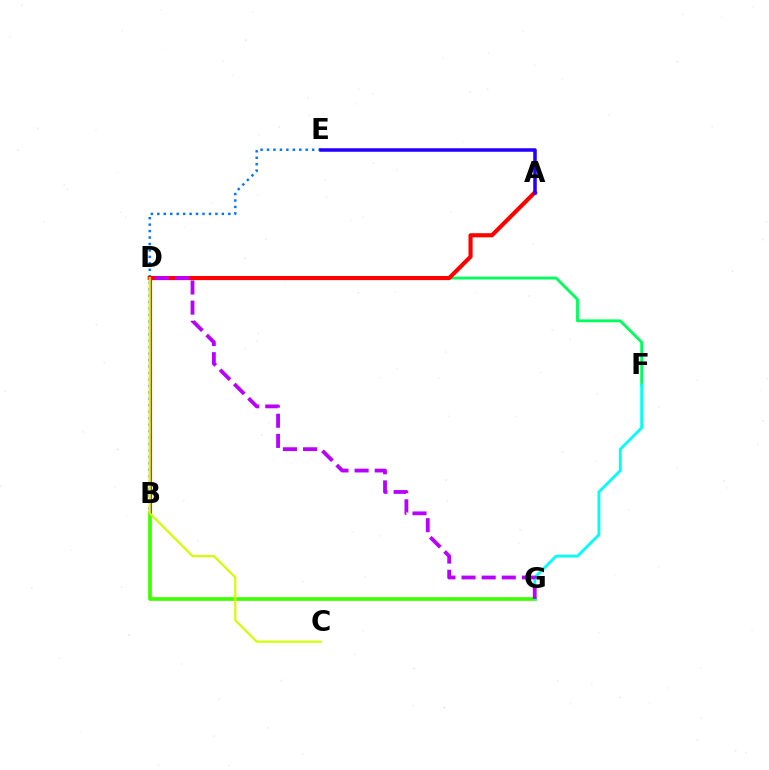{('B', 'E'): [{'color': '#0074ff', 'line_style': 'dotted', 'thickness': 1.75}], ('B', 'G'): [{'color': '#3dff00', 'line_style': 'solid', 'thickness': 2.65}], ('D', 'F'): [{'color': '#00ff5c', 'line_style': 'solid', 'thickness': 2.05}], ('B', 'D'): [{'color': '#ff9400', 'line_style': 'solid', 'thickness': 1.82}, {'color': '#ff00ac', 'line_style': 'solid', 'thickness': 2.26}], ('A', 'D'): [{'color': '#ff0000', 'line_style': 'solid', 'thickness': 2.97}], ('F', 'G'): [{'color': '#00fff6', 'line_style': 'solid', 'thickness': 2.02}], ('C', 'D'): [{'color': '#d1ff00', 'line_style': 'solid', 'thickness': 1.57}], ('D', 'G'): [{'color': '#b900ff', 'line_style': 'dashed', 'thickness': 2.74}], ('A', 'E'): [{'color': '#2500ff', 'line_style': 'solid', 'thickness': 2.53}]}